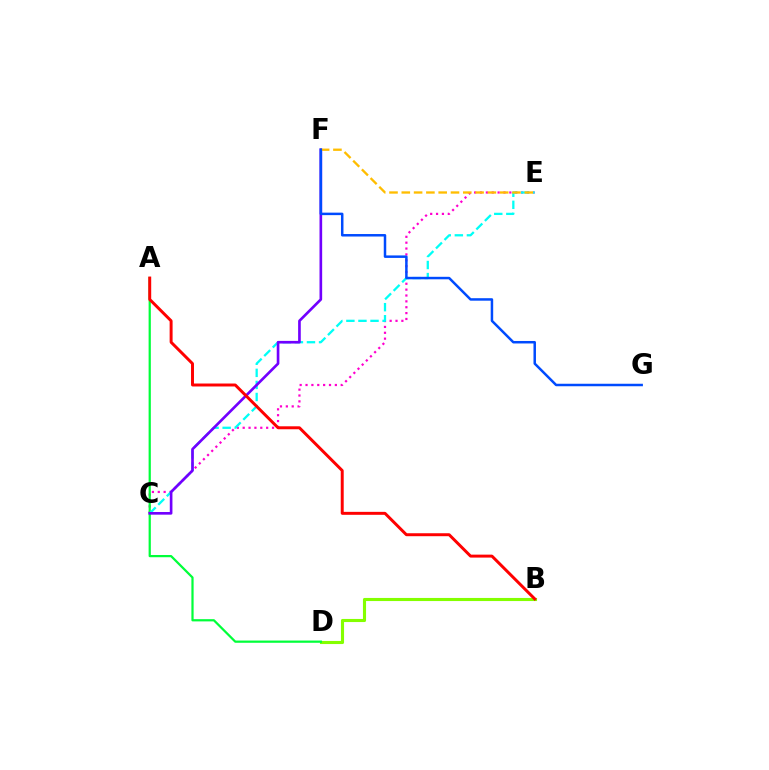{('B', 'D'): [{'color': '#84ff00', 'line_style': 'solid', 'thickness': 2.23}], ('C', 'E'): [{'color': '#ff00cf', 'line_style': 'dotted', 'thickness': 1.59}, {'color': '#00fff6', 'line_style': 'dashed', 'thickness': 1.64}], ('A', 'D'): [{'color': '#00ff39', 'line_style': 'solid', 'thickness': 1.61}], ('C', 'F'): [{'color': '#7200ff', 'line_style': 'solid', 'thickness': 1.91}], ('A', 'B'): [{'color': '#ff0000', 'line_style': 'solid', 'thickness': 2.13}], ('E', 'F'): [{'color': '#ffbd00', 'line_style': 'dashed', 'thickness': 1.67}], ('F', 'G'): [{'color': '#004bff', 'line_style': 'solid', 'thickness': 1.79}]}